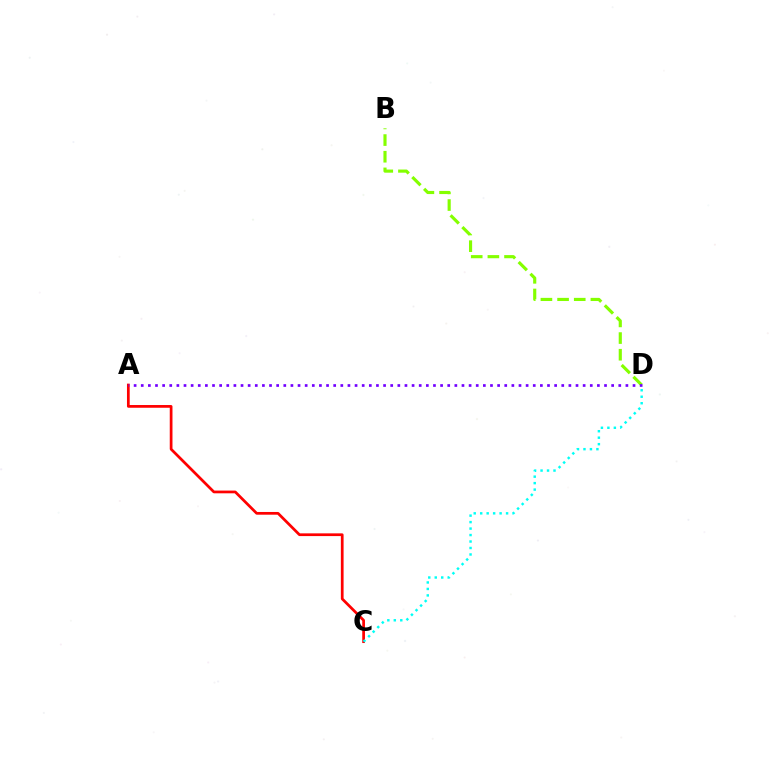{('A', 'C'): [{'color': '#ff0000', 'line_style': 'solid', 'thickness': 1.97}], ('B', 'D'): [{'color': '#84ff00', 'line_style': 'dashed', 'thickness': 2.26}], ('A', 'D'): [{'color': '#7200ff', 'line_style': 'dotted', 'thickness': 1.94}], ('C', 'D'): [{'color': '#00fff6', 'line_style': 'dotted', 'thickness': 1.76}]}